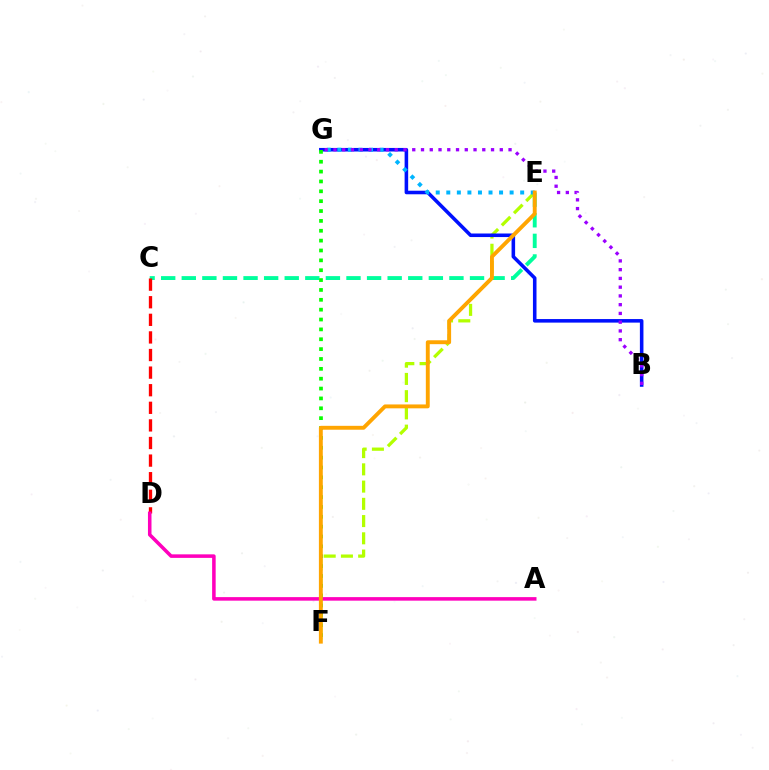{('E', 'F'): [{'color': '#b3ff00', 'line_style': 'dashed', 'thickness': 2.34}, {'color': '#ffa500', 'line_style': 'solid', 'thickness': 2.8}], ('C', 'E'): [{'color': '#00ff9d', 'line_style': 'dashed', 'thickness': 2.8}], ('C', 'D'): [{'color': '#ff0000', 'line_style': 'dashed', 'thickness': 2.39}], ('A', 'D'): [{'color': '#ff00bd', 'line_style': 'solid', 'thickness': 2.55}], ('B', 'G'): [{'color': '#0010ff', 'line_style': 'solid', 'thickness': 2.56}, {'color': '#9b00ff', 'line_style': 'dotted', 'thickness': 2.38}], ('E', 'G'): [{'color': '#00b5ff', 'line_style': 'dotted', 'thickness': 2.87}], ('F', 'G'): [{'color': '#08ff00', 'line_style': 'dotted', 'thickness': 2.68}]}